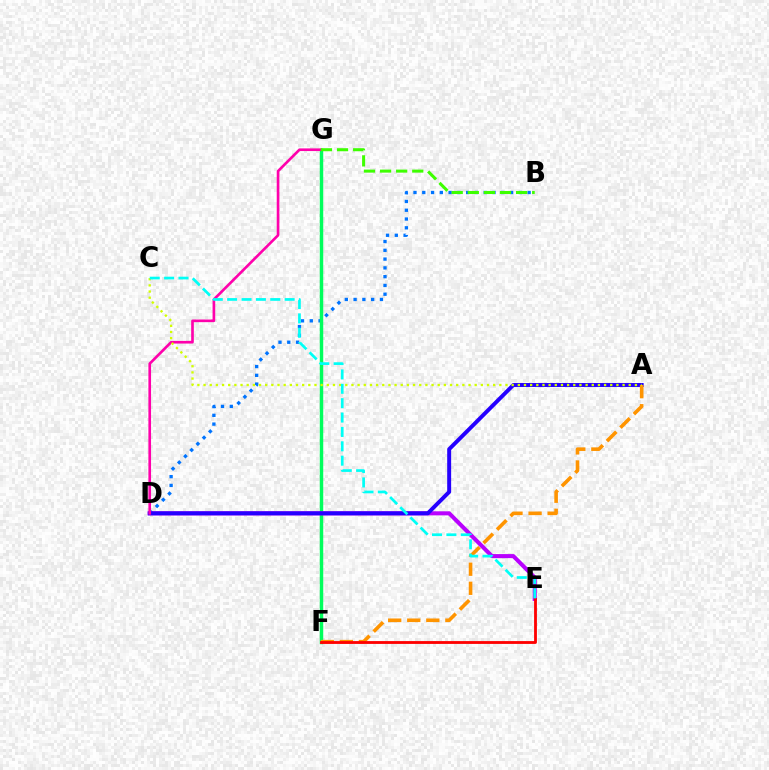{('B', 'D'): [{'color': '#0074ff', 'line_style': 'dotted', 'thickness': 2.39}], ('F', 'G'): [{'color': '#00ff5c', 'line_style': 'solid', 'thickness': 2.48}], ('D', 'E'): [{'color': '#b900ff', 'line_style': 'solid', 'thickness': 2.92}], ('A', 'D'): [{'color': '#2500ff', 'line_style': 'solid', 'thickness': 2.84}], ('A', 'F'): [{'color': '#ff9400', 'line_style': 'dashed', 'thickness': 2.59}], ('E', 'F'): [{'color': '#ff0000', 'line_style': 'solid', 'thickness': 2.03}], ('D', 'G'): [{'color': '#ff00ac', 'line_style': 'solid', 'thickness': 1.91}], ('A', 'C'): [{'color': '#d1ff00', 'line_style': 'dotted', 'thickness': 1.67}], ('B', 'G'): [{'color': '#3dff00', 'line_style': 'dashed', 'thickness': 2.19}], ('C', 'E'): [{'color': '#00fff6', 'line_style': 'dashed', 'thickness': 1.95}]}